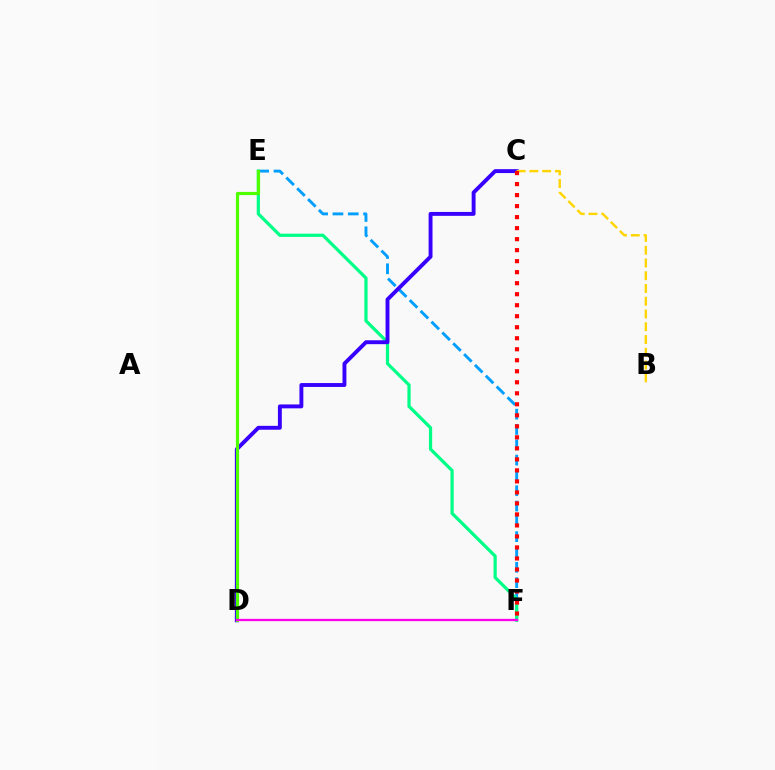{('E', 'F'): [{'color': '#009eff', 'line_style': 'dashed', 'thickness': 2.08}, {'color': '#00ff86', 'line_style': 'solid', 'thickness': 2.32}], ('C', 'D'): [{'color': '#3700ff', 'line_style': 'solid', 'thickness': 2.8}], ('B', 'C'): [{'color': '#ffd500', 'line_style': 'dashed', 'thickness': 1.73}], ('D', 'E'): [{'color': '#4fff00', 'line_style': 'solid', 'thickness': 2.29}], ('D', 'F'): [{'color': '#ff00ed', 'line_style': 'solid', 'thickness': 1.66}], ('C', 'F'): [{'color': '#ff0000', 'line_style': 'dotted', 'thickness': 2.99}]}